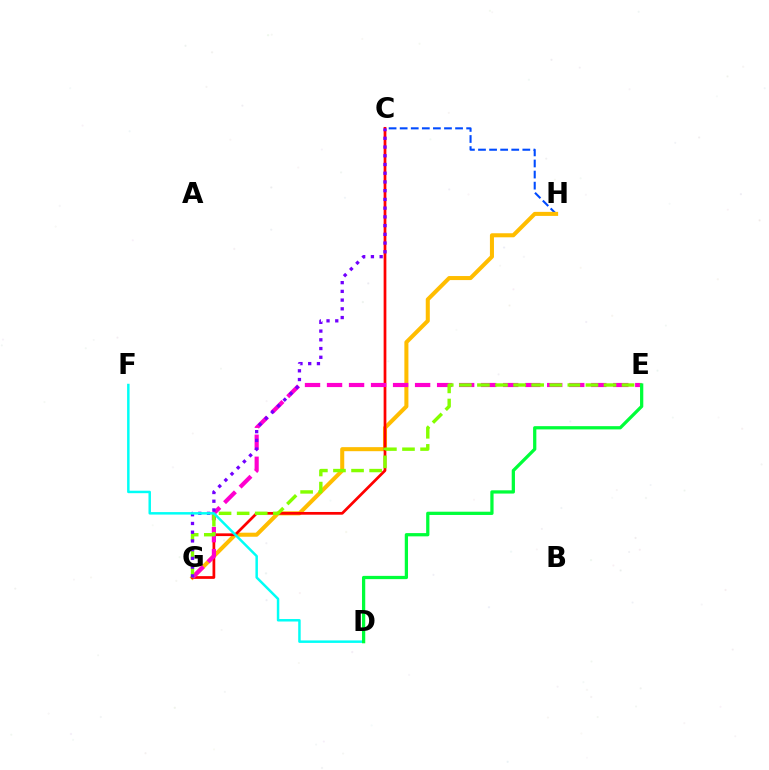{('C', 'H'): [{'color': '#004bff', 'line_style': 'dashed', 'thickness': 1.51}], ('G', 'H'): [{'color': '#ffbd00', 'line_style': 'solid', 'thickness': 2.91}], ('C', 'G'): [{'color': '#ff0000', 'line_style': 'solid', 'thickness': 1.97}, {'color': '#7200ff', 'line_style': 'dotted', 'thickness': 2.37}], ('E', 'G'): [{'color': '#ff00cf', 'line_style': 'dashed', 'thickness': 2.99}, {'color': '#84ff00', 'line_style': 'dashed', 'thickness': 2.46}], ('D', 'F'): [{'color': '#00fff6', 'line_style': 'solid', 'thickness': 1.79}], ('D', 'E'): [{'color': '#00ff39', 'line_style': 'solid', 'thickness': 2.34}]}